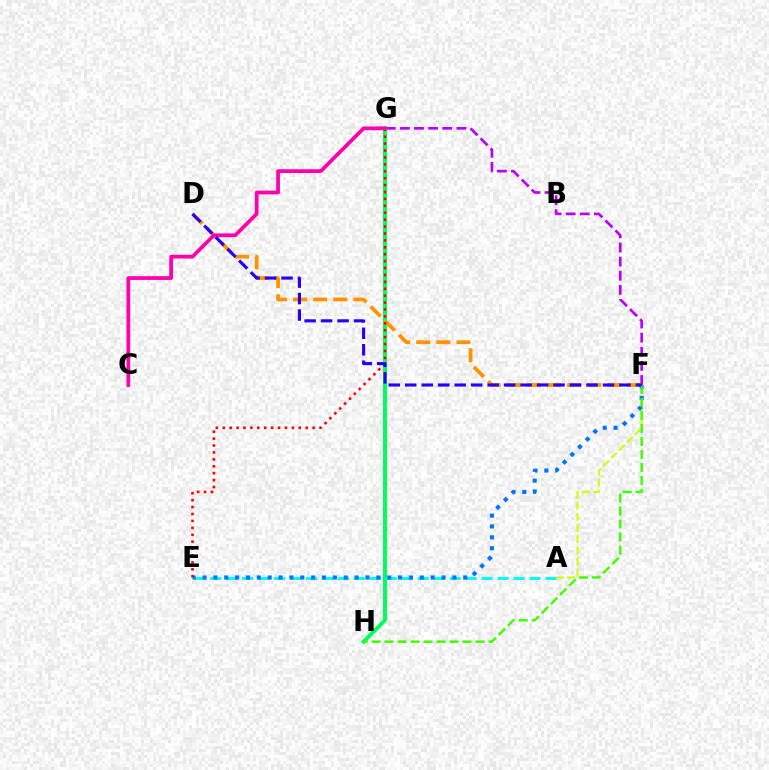{('F', 'G'): [{'color': '#b900ff', 'line_style': 'dashed', 'thickness': 1.92}], ('G', 'H'): [{'color': '#00ff5c', 'line_style': 'solid', 'thickness': 2.87}], ('A', 'E'): [{'color': '#00fff6', 'line_style': 'dashed', 'thickness': 2.17}], ('A', 'F'): [{'color': '#d1ff00', 'line_style': 'dashed', 'thickness': 1.51}], ('D', 'F'): [{'color': '#ff9400', 'line_style': 'dashed', 'thickness': 2.73}, {'color': '#2500ff', 'line_style': 'dashed', 'thickness': 2.24}], ('E', 'F'): [{'color': '#0074ff', 'line_style': 'dotted', 'thickness': 2.95}], ('E', 'G'): [{'color': '#ff0000', 'line_style': 'dotted', 'thickness': 1.88}], ('C', 'G'): [{'color': '#ff00ac', 'line_style': 'solid', 'thickness': 2.7}], ('F', 'H'): [{'color': '#3dff00', 'line_style': 'dashed', 'thickness': 1.76}]}